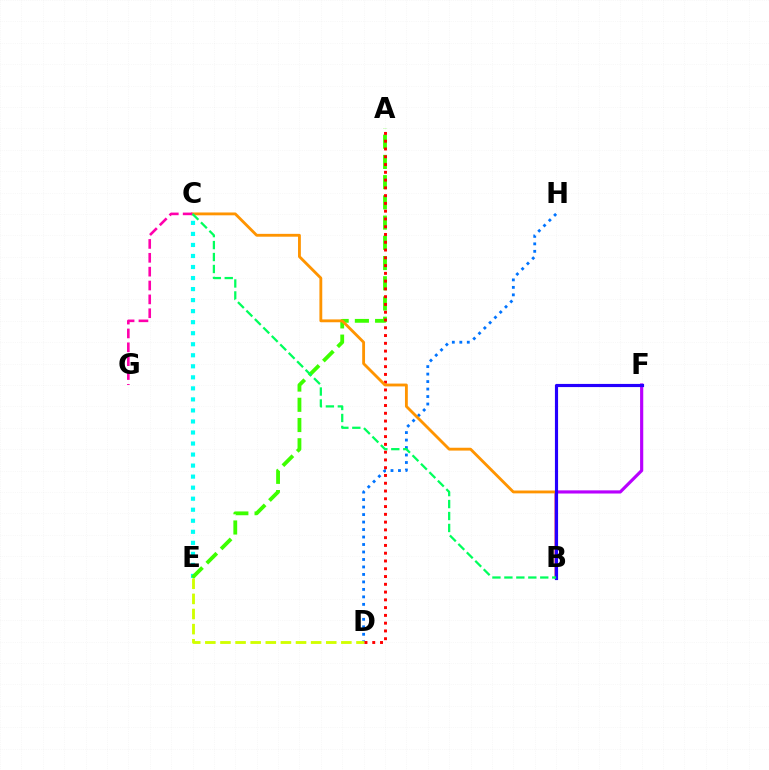{('D', 'H'): [{'color': '#0074ff', 'line_style': 'dotted', 'thickness': 2.03}], ('C', 'E'): [{'color': '#00fff6', 'line_style': 'dotted', 'thickness': 3.0}], ('A', 'E'): [{'color': '#3dff00', 'line_style': 'dashed', 'thickness': 2.75}], ('D', 'E'): [{'color': '#d1ff00', 'line_style': 'dashed', 'thickness': 2.05}], ('B', 'F'): [{'color': '#b900ff', 'line_style': 'solid', 'thickness': 2.28}, {'color': '#2500ff', 'line_style': 'solid', 'thickness': 2.27}], ('A', 'D'): [{'color': '#ff0000', 'line_style': 'dotted', 'thickness': 2.11}], ('B', 'C'): [{'color': '#ff9400', 'line_style': 'solid', 'thickness': 2.04}, {'color': '#00ff5c', 'line_style': 'dashed', 'thickness': 1.62}], ('C', 'G'): [{'color': '#ff00ac', 'line_style': 'dashed', 'thickness': 1.88}]}